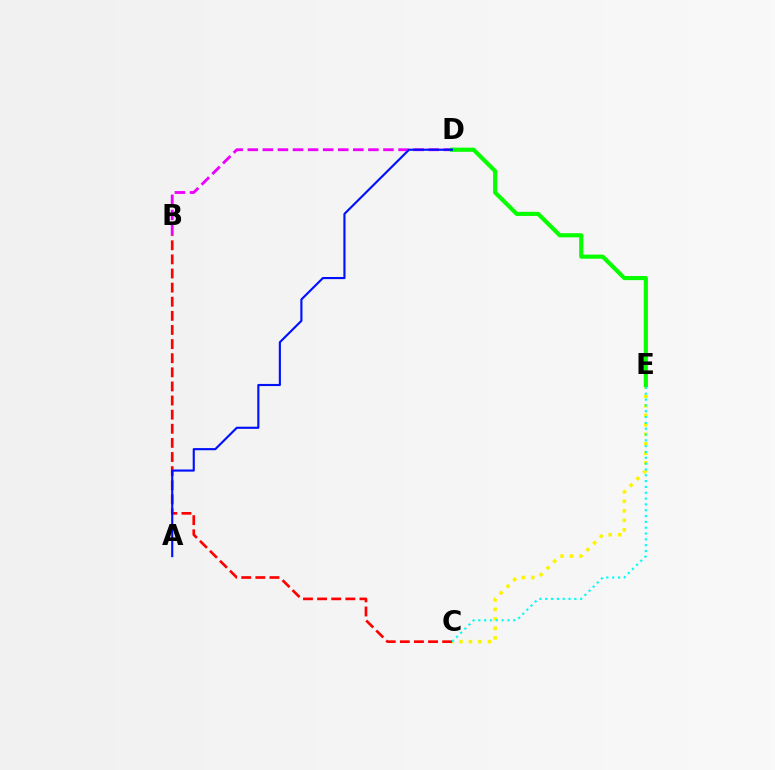{('C', 'E'): [{'color': '#fcf500', 'line_style': 'dotted', 'thickness': 2.58}, {'color': '#00fff6', 'line_style': 'dotted', 'thickness': 1.58}], ('B', 'D'): [{'color': '#ee00ff', 'line_style': 'dashed', 'thickness': 2.05}], ('D', 'E'): [{'color': '#08ff00', 'line_style': 'solid', 'thickness': 2.98}], ('B', 'C'): [{'color': '#ff0000', 'line_style': 'dashed', 'thickness': 1.92}], ('A', 'D'): [{'color': '#0010ff', 'line_style': 'solid', 'thickness': 1.54}]}